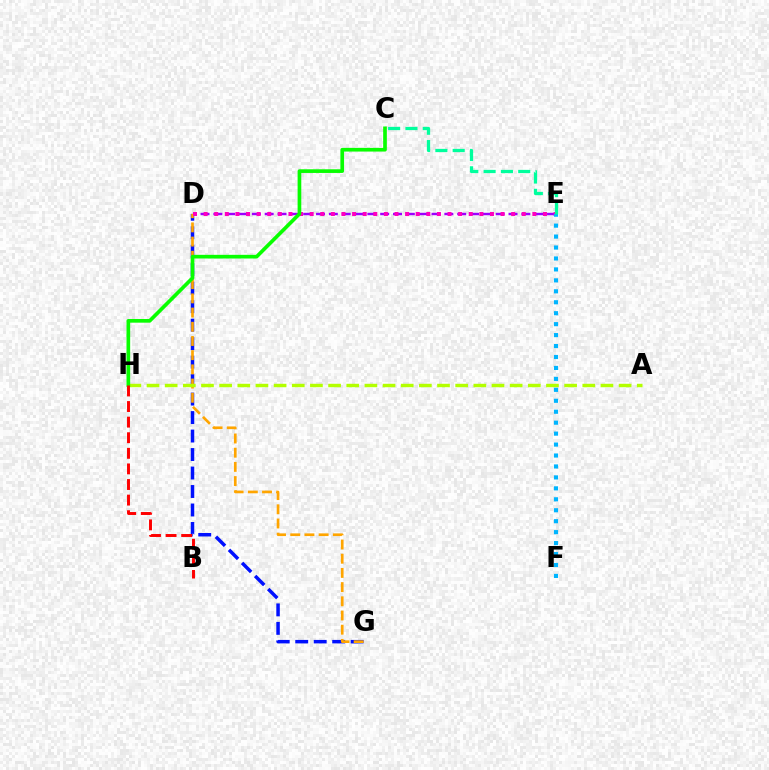{('D', 'G'): [{'color': '#0010ff', 'line_style': 'dashed', 'thickness': 2.51}, {'color': '#ffa500', 'line_style': 'dashed', 'thickness': 1.93}], ('D', 'E'): [{'color': '#9b00ff', 'line_style': 'dashed', 'thickness': 1.74}, {'color': '#ff00bd', 'line_style': 'dotted', 'thickness': 2.88}], ('A', 'H'): [{'color': '#b3ff00', 'line_style': 'dashed', 'thickness': 2.47}], ('E', 'F'): [{'color': '#00b5ff', 'line_style': 'dotted', 'thickness': 2.97}], ('C', 'H'): [{'color': '#08ff00', 'line_style': 'solid', 'thickness': 2.64}], ('B', 'H'): [{'color': '#ff0000', 'line_style': 'dashed', 'thickness': 2.12}], ('C', 'E'): [{'color': '#00ff9d', 'line_style': 'dashed', 'thickness': 2.35}]}